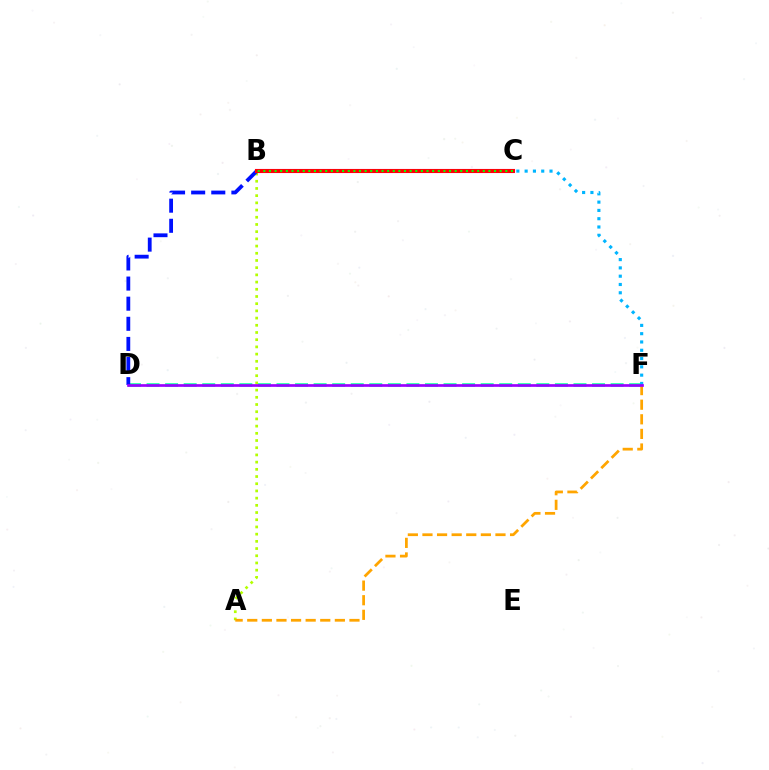{('D', 'F'): [{'color': '#00ff9d', 'line_style': 'dashed', 'thickness': 2.52}, {'color': '#9b00ff', 'line_style': 'solid', 'thickness': 1.94}], ('B', 'F'): [{'color': '#00b5ff', 'line_style': 'dotted', 'thickness': 2.25}], ('A', 'B'): [{'color': '#b3ff00', 'line_style': 'dotted', 'thickness': 1.96}], ('A', 'F'): [{'color': '#ffa500', 'line_style': 'dashed', 'thickness': 1.98}], ('B', 'D'): [{'color': '#0010ff', 'line_style': 'dashed', 'thickness': 2.73}], ('B', 'C'): [{'color': '#ff00bd', 'line_style': 'solid', 'thickness': 2.98}, {'color': '#ff0000', 'line_style': 'solid', 'thickness': 2.83}, {'color': '#08ff00', 'line_style': 'dotted', 'thickness': 1.53}]}